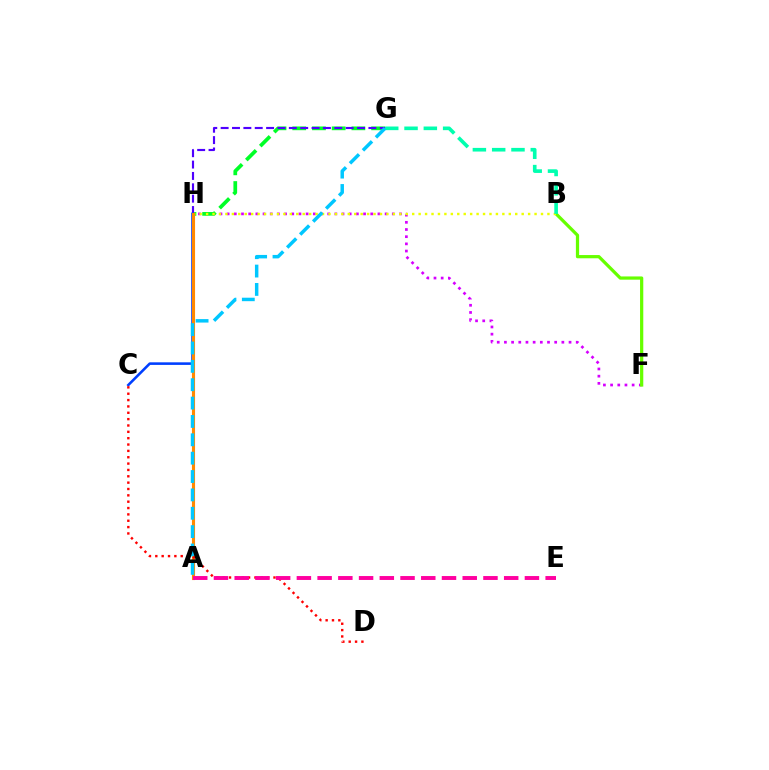{('F', 'H'): [{'color': '#d600ff', 'line_style': 'dotted', 'thickness': 1.95}], ('G', 'H'): [{'color': '#00ff27', 'line_style': 'dashed', 'thickness': 2.68}, {'color': '#4f00ff', 'line_style': 'dashed', 'thickness': 1.54}], ('B', 'F'): [{'color': '#66ff00', 'line_style': 'solid', 'thickness': 2.32}], ('B', 'H'): [{'color': '#eeff00', 'line_style': 'dotted', 'thickness': 1.75}], ('C', 'H'): [{'color': '#003fff', 'line_style': 'solid', 'thickness': 1.86}], ('A', 'H'): [{'color': '#ff8800', 'line_style': 'solid', 'thickness': 2.24}], ('B', 'G'): [{'color': '#00ffaf', 'line_style': 'dashed', 'thickness': 2.62}], ('A', 'G'): [{'color': '#00c7ff', 'line_style': 'dashed', 'thickness': 2.49}], ('C', 'D'): [{'color': '#ff0000', 'line_style': 'dotted', 'thickness': 1.73}], ('A', 'E'): [{'color': '#ff00a0', 'line_style': 'dashed', 'thickness': 2.82}]}